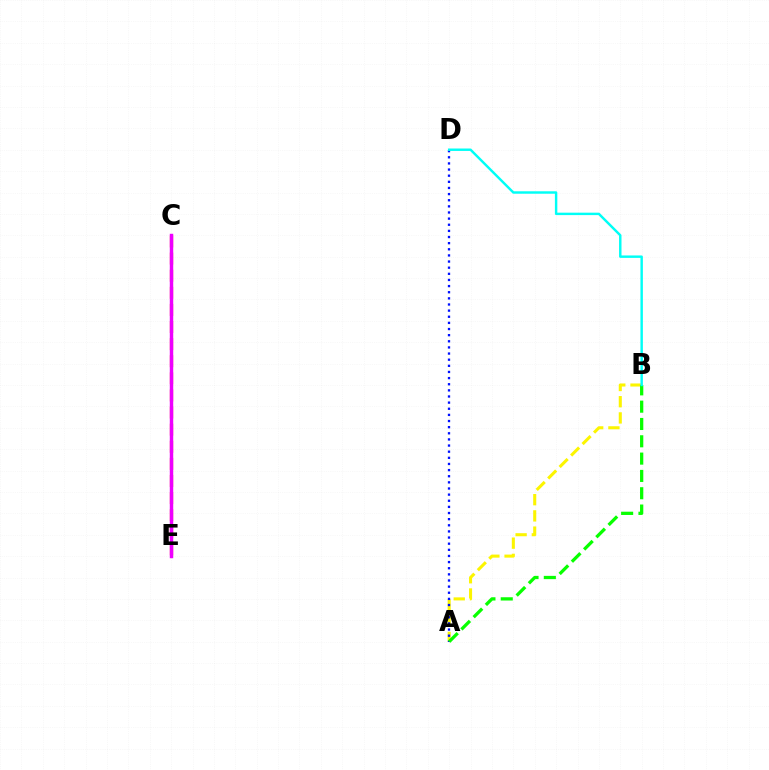{('A', 'B'): [{'color': '#fcf500', 'line_style': 'dashed', 'thickness': 2.2}, {'color': '#08ff00', 'line_style': 'dashed', 'thickness': 2.35}], ('C', 'E'): [{'color': '#ff0000', 'line_style': 'dashed', 'thickness': 2.32}, {'color': '#ee00ff', 'line_style': 'solid', 'thickness': 2.48}], ('A', 'D'): [{'color': '#0010ff', 'line_style': 'dotted', 'thickness': 1.67}], ('B', 'D'): [{'color': '#00fff6', 'line_style': 'solid', 'thickness': 1.75}]}